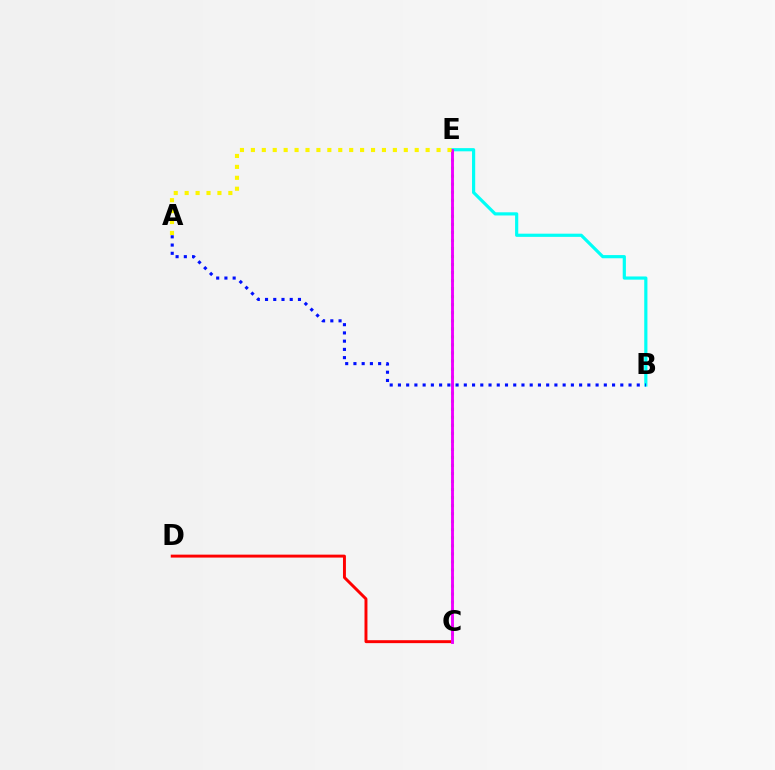{('B', 'E'): [{'color': '#00fff6', 'line_style': 'solid', 'thickness': 2.29}], ('C', 'D'): [{'color': '#ff0000', 'line_style': 'solid', 'thickness': 2.11}], ('C', 'E'): [{'color': '#08ff00', 'line_style': 'dotted', 'thickness': 2.18}, {'color': '#ee00ff', 'line_style': 'solid', 'thickness': 2.09}], ('A', 'B'): [{'color': '#0010ff', 'line_style': 'dotted', 'thickness': 2.24}], ('A', 'E'): [{'color': '#fcf500', 'line_style': 'dotted', 'thickness': 2.97}]}